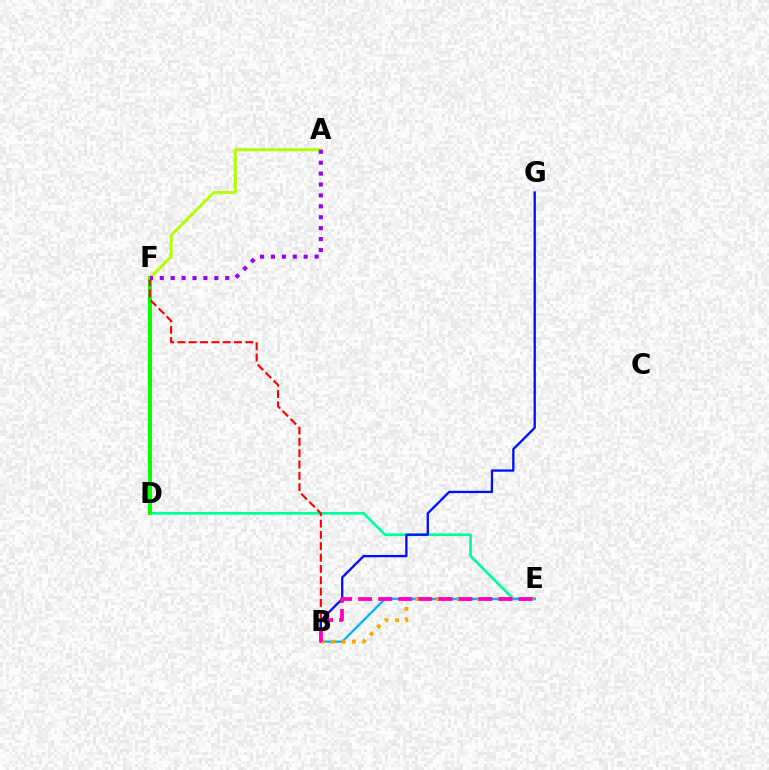{('D', 'E'): [{'color': '#00ff9d', 'line_style': 'solid', 'thickness': 1.97}], ('D', 'F'): [{'color': '#08ff00', 'line_style': 'solid', 'thickness': 2.92}], ('B', 'F'): [{'color': '#ff0000', 'line_style': 'dashed', 'thickness': 1.54}], ('B', 'E'): [{'color': '#00b5ff', 'line_style': 'solid', 'thickness': 1.67}, {'color': '#ffa500', 'line_style': 'dotted', 'thickness': 2.82}, {'color': '#ff00bd', 'line_style': 'dashed', 'thickness': 2.72}], ('B', 'G'): [{'color': '#0010ff', 'line_style': 'solid', 'thickness': 1.67}], ('A', 'F'): [{'color': '#b3ff00', 'line_style': 'solid', 'thickness': 2.11}, {'color': '#9b00ff', 'line_style': 'dotted', 'thickness': 2.96}]}